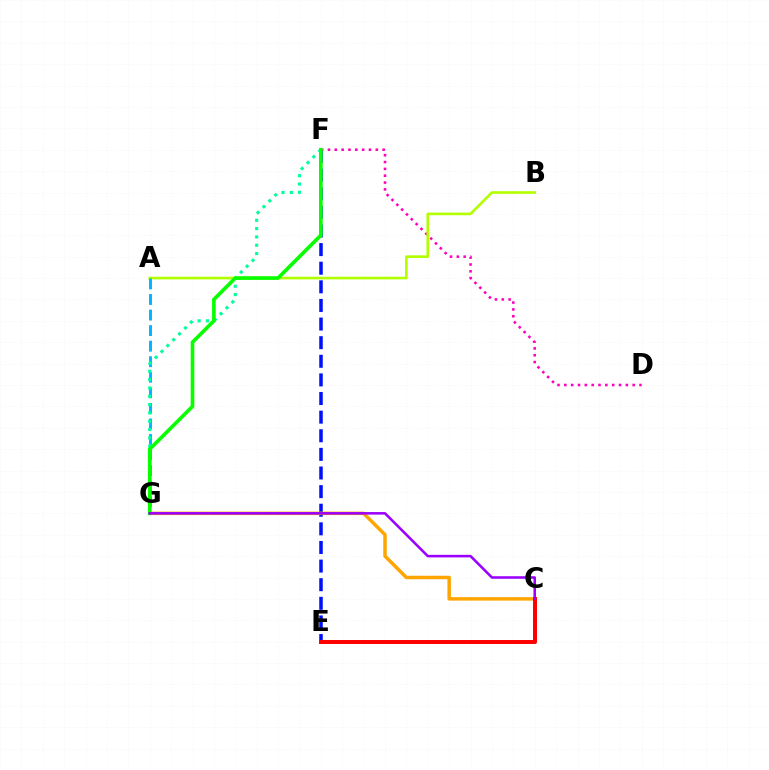{('E', 'F'): [{'color': '#0010ff', 'line_style': 'dashed', 'thickness': 2.53}], ('C', 'G'): [{'color': '#ffa500', 'line_style': 'solid', 'thickness': 2.5}, {'color': '#9b00ff', 'line_style': 'solid', 'thickness': 1.84}], ('D', 'F'): [{'color': '#ff00bd', 'line_style': 'dotted', 'thickness': 1.86}], ('A', 'B'): [{'color': '#b3ff00', 'line_style': 'solid', 'thickness': 1.91}], ('C', 'E'): [{'color': '#ff0000', 'line_style': 'solid', 'thickness': 2.86}], ('A', 'G'): [{'color': '#00b5ff', 'line_style': 'dashed', 'thickness': 2.11}], ('F', 'G'): [{'color': '#00ff9d', 'line_style': 'dotted', 'thickness': 2.26}, {'color': '#08ff00', 'line_style': 'solid', 'thickness': 2.62}]}